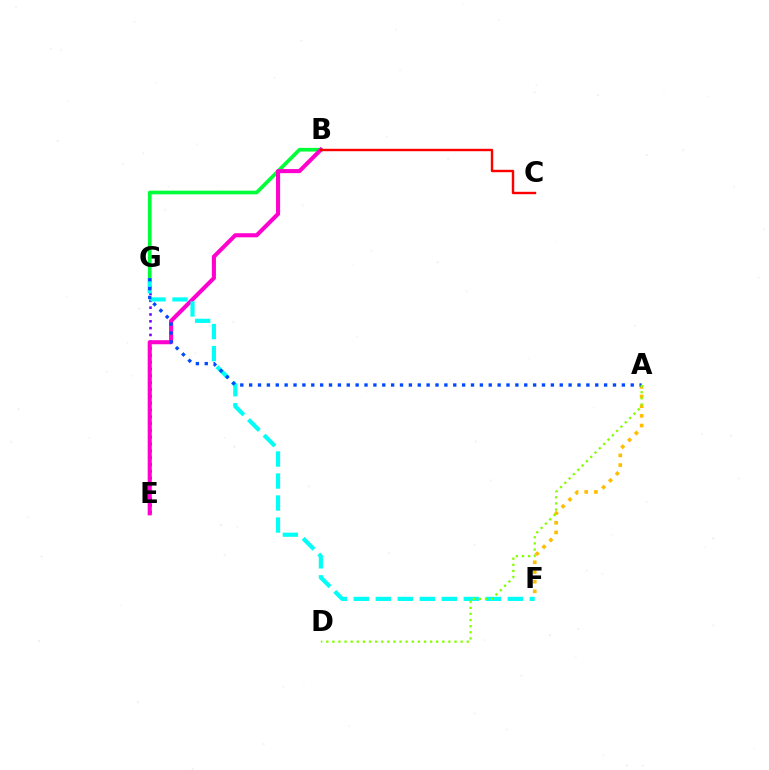{('B', 'G'): [{'color': '#00ff39', 'line_style': 'solid', 'thickness': 2.65}], ('A', 'F'): [{'color': '#ffbd00', 'line_style': 'dotted', 'thickness': 2.63}], ('E', 'G'): [{'color': '#7200ff', 'line_style': 'dotted', 'thickness': 1.85}], ('B', 'E'): [{'color': '#ff00cf', 'line_style': 'solid', 'thickness': 2.94}], ('B', 'C'): [{'color': '#ff0000', 'line_style': 'solid', 'thickness': 1.73}], ('F', 'G'): [{'color': '#00fff6', 'line_style': 'dashed', 'thickness': 2.99}], ('A', 'G'): [{'color': '#004bff', 'line_style': 'dotted', 'thickness': 2.41}], ('A', 'D'): [{'color': '#84ff00', 'line_style': 'dotted', 'thickness': 1.66}]}